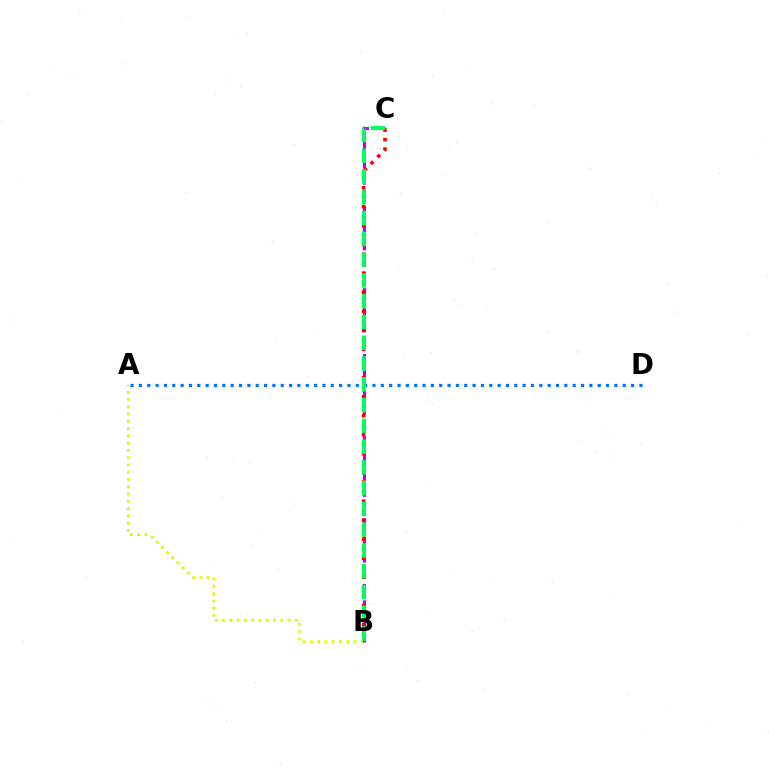{('A', 'B'): [{'color': '#d1ff00', 'line_style': 'dotted', 'thickness': 1.98}], ('B', 'C'): [{'color': '#b900ff', 'line_style': 'dashed', 'thickness': 2.23}, {'color': '#ff0000', 'line_style': 'dotted', 'thickness': 2.58}, {'color': '#00ff5c', 'line_style': 'dashed', 'thickness': 2.82}], ('A', 'D'): [{'color': '#0074ff', 'line_style': 'dotted', 'thickness': 2.27}]}